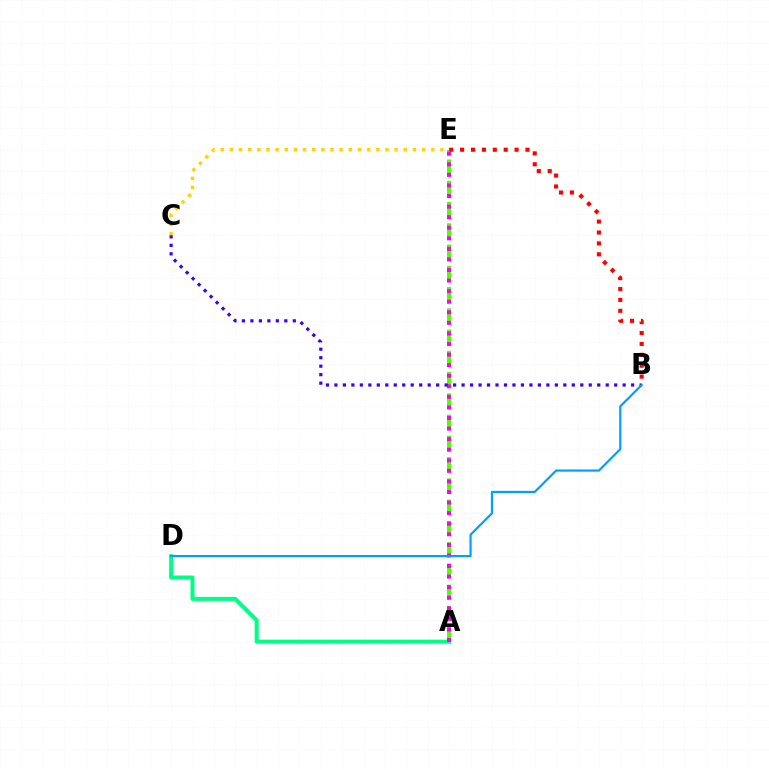{('A', 'E'): [{'color': '#4fff00', 'line_style': 'dashed', 'thickness': 2.89}, {'color': '#ff00ed', 'line_style': 'dotted', 'thickness': 2.87}], ('A', 'D'): [{'color': '#00ff86', 'line_style': 'solid', 'thickness': 2.88}], ('B', 'E'): [{'color': '#ff0000', 'line_style': 'dotted', 'thickness': 2.96}], ('C', 'E'): [{'color': '#ffd500', 'line_style': 'dotted', 'thickness': 2.49}], ('B', 'C'): [{'color': '#3700ff', 'line_style': 'dotted', 'thickness': 2.3}], ('B', 'D'): [{'color': '#009eff', 'line_style': 'solid', 'thickness': 1.56}]}